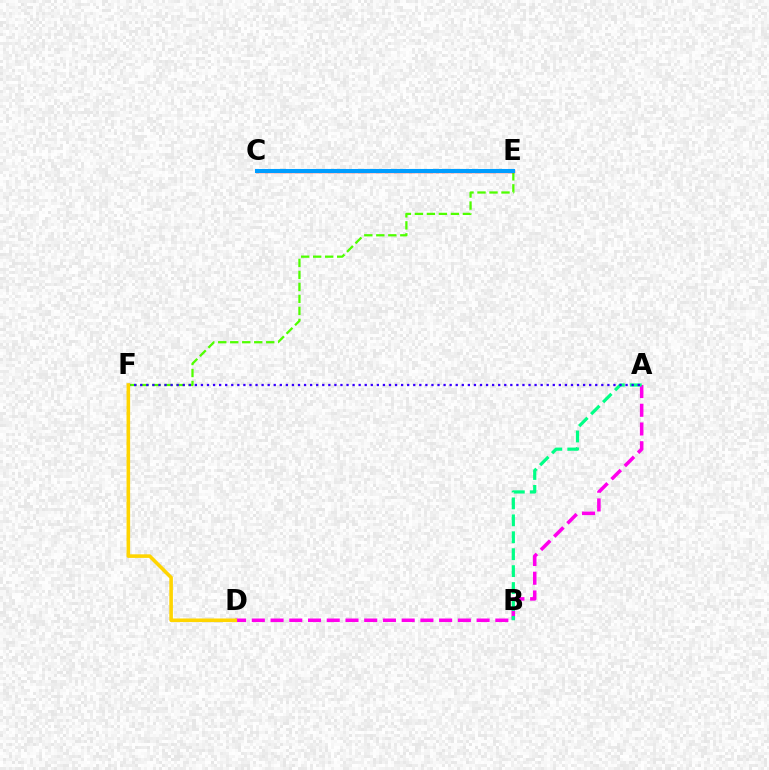{('E', 'F'): [{'color': '#4fff00', 'line_style': 'dashed', 'thickness': 1.63}], ('C', 'E'): [{'color': '#ff0000', 'line_style': 'solid', 'thickness': 2.42}, {'color': '#009eff', 'line_style': 'solid', 'thickness': 2.93}], ('A', 'D'): [{'color': '#ff00ed', 'line_style': 'dashed', 'thickness': 2.54}], ('A', 'B'): [{'color': '#00ff86', 'line_style': 'dashed', 'thickness': 2.3}], ('A', 'F'): [{'color': '#3700ff', 'line_style': 'dotted', 'thickness': 1.65}], ('D', 'F'): [{'color': '#ffd500', 'line_style': 'solid', 'thickness': 2.58}]}